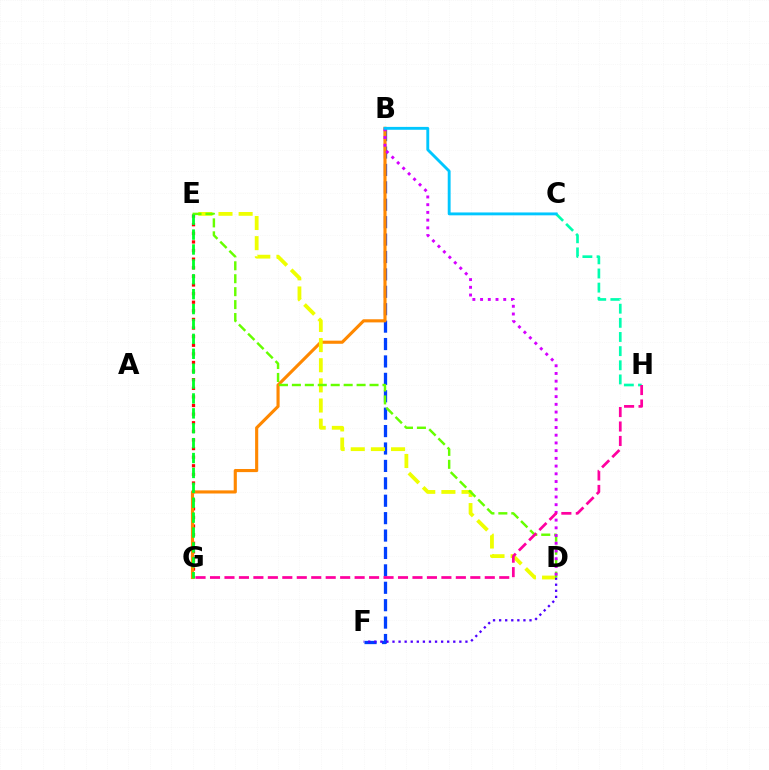{('E', 'G'): [{'color': '#ff0000', 'line_style': 'dotted', 'thickness': 2.34}, {'color': '#00ff27', 'line_style': 'dashed', 'thickness': 2.02}], ('B', 'F'): [{'color': '#003fff', 'line_style': 'dashed', 'thickness': 2.37}], ('B', 'G'): [{'color': '#ff8800', 'line_style': 'solid', 'thickness': 2.25}], ('D', 'E'): [{'color': '#eeff00', 'line_style': 'dashed', 'thickness': 2.74}, {'color': '#66ff00', 'line_style': 'dashed', 'thickness': 1.76}], ('C', 'H'): [{'color': '#00ffaf', 'line_style': 'dashed', 'thickness': 1.92}], ('D', 'F'): [{'color': '#4f00ff', 'line_style': 'dotted', 'thickness': 1.65}], ('B', 'D'): [{'color': '#d600ff', 'line_style': 'dotted', 'thickness': 2.1}], ('G', 'H'): [{'color': '#ff00a0', 'line_style': 'dashed', 'thickness': 1.96}], ('B', 'C'): [{'color': '#00c7ff', 'line_style': 'solid', 'thickness': 2.07}]}